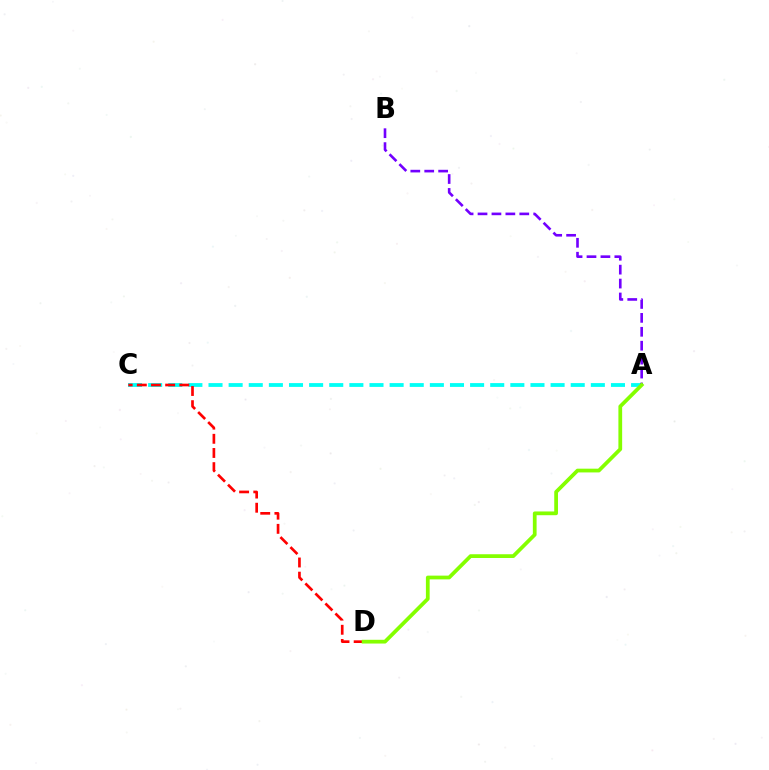{('A', 'C'): [{'color': '#00fff6', 'line_style': 'dashed', 'thickness': 2.73}], ('C', 'D'): [{'color': '#ff0000', 'line_style': 'dashed', 'thickness': 1.92}], ('A', 'B'): [{'color': '#7200ff', 'line_style': 'dashed', 'thickness': 1.89}], ('A', 'D'): [{'color': '#84ff00', 'line_style': 'solid', 'thickness': 2.7}]}